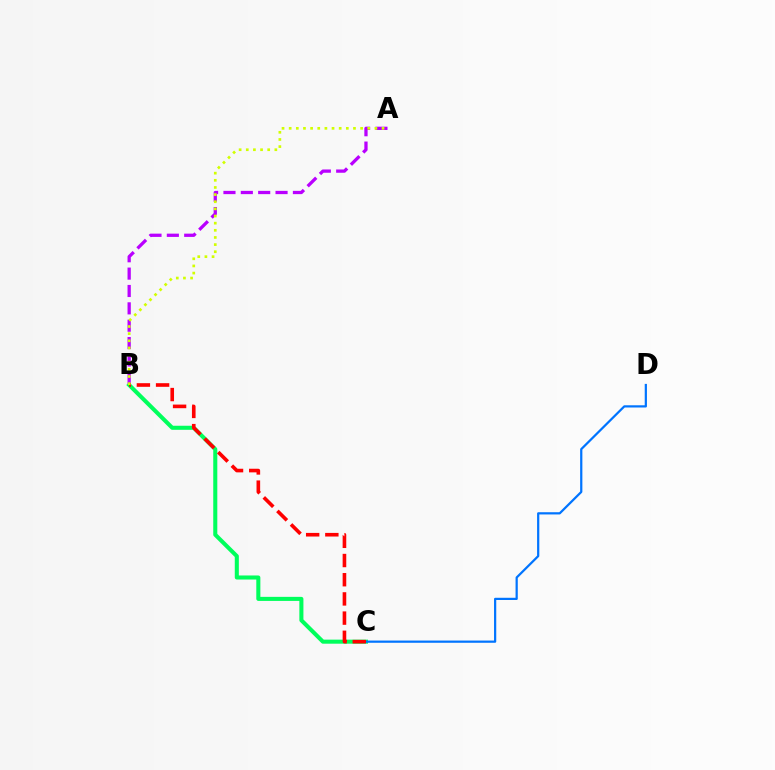{('B', 'C'): [{'color': '#00ff5c', 'line_style': 'solid', 'thickness': 2.92}, {'color': '#ff0000', 'line_style': 'dashed', 'thickness': 2.61}], ('A', 'B'): [{'color': '#b900ff', 'line_style': 'dashed', 'thickness': 2.36}, {'color': '#d1ff00', 'line_style': 'dotted', 'thickness': 1.94}], ('C', 'D'): [{'color': '#0074ff', 'line_style': 'solid', 'thickness': 1.6}]}